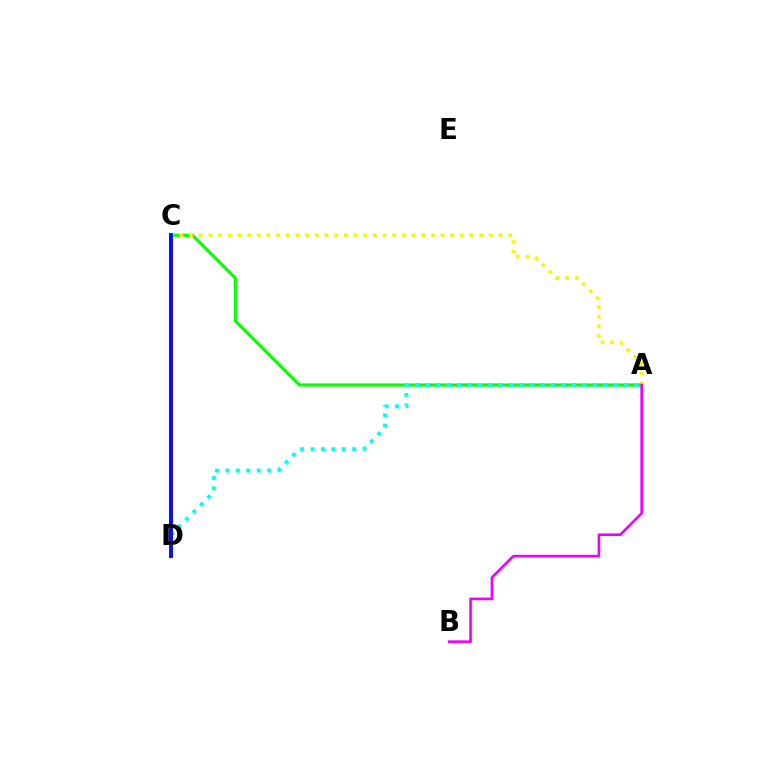{('A', 'C'): [{'color': '#08ff00', 'line_style': 'solid', 'thickness': 2.26}, {'color': '#fcf500', 'line_style': 'dotted', 'thickness': 2.63}], ('C', 'D'): [{'color': '#ff0000', 'line_style': 'solid', 'thickness': 2.89}, {'color': '#0010ff', 'line_style': 'solid', 'thickness': 2.74}], ('A', 'D'): [{'color': '#00fff6', 'line_style': 'dotted', 'thickness': 2.84}], ('A', 'B'): [{'color': '#ee00ff', 'line_style': 'solid', 'thickness': 1.89}]}